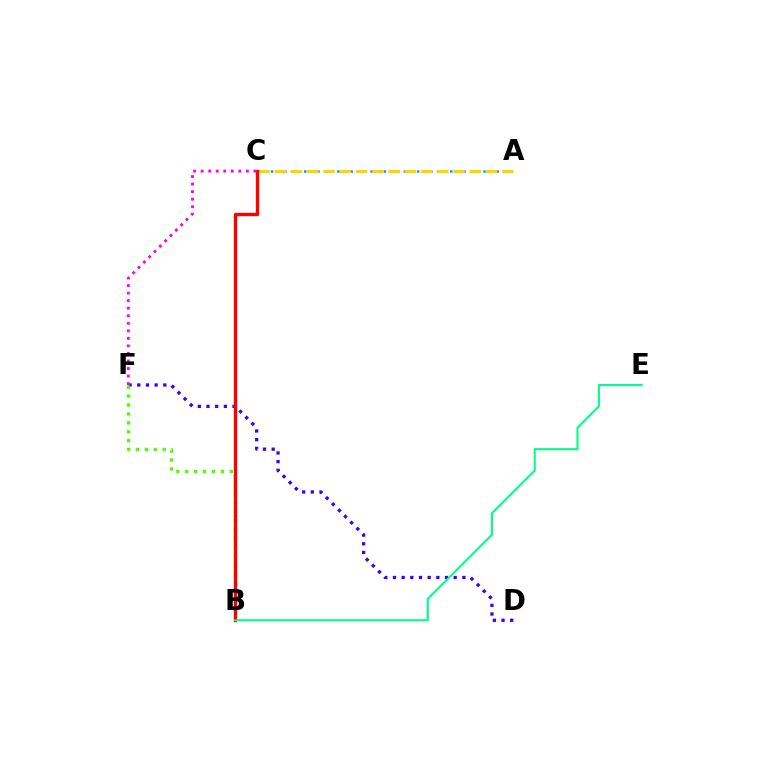{('A', 'C'): [{'color': '#009eff', 'line_style': 'dotted', 'thickness': 1.8}, {'color': '#ffd500', 'line_style': 'dashed', 'thickness': 2.21}], ('D', 'F'): [{'color': '#3700ff', 'line_style': 'dotted', 'thickness': 2.36}], ('B', 'F'): [{'color': '#4fff00', 'line_style': 'dotted', 'thickness': 2.42}], ('B', 'C'): [{'color': '#ff0000', 'line_style': 'solid', 'thickness': 2.41}], ('C', 'F'): [{'color': '#ff00ed', 'line_style': 'dotted', 'thickness': 2.05}], ('B', 'E'): [{'color': '#00ff86', 'line_style': 'solid', 'thickness': 1.51}]}